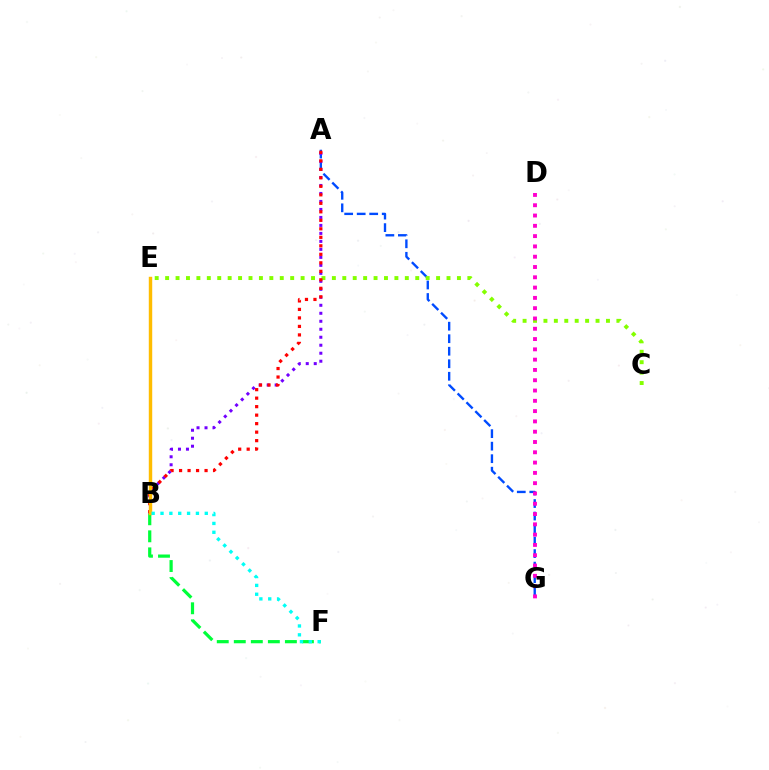{('A', 'G'): [{'color': '#004bff', 'line_style': 'dashed', 'thickness': 1.7}], ('C', 'E'): [{'color': '#84ff00', 'line_style': 'dotted', 'thickness': 2.83}], ('D', 'G'): [{'color': '#ff00cf', 'line_style': 'dotted', 'thickness': 2.8}], ('B', 'F'): [{'color': '#00ff39', 'line_style': 'dashed', 'thickness': 2.31}, {'color': '#00fff6', 'line_style': 'dotted', 'thickness': 2.41}], ('A', 'B'): [{'color': '#7200ff', 'line_style': 'dotted', 'thickness': 2.17}, {'color': '#ff0000', 'line_style': 'dotted', 'thickness': 2.31}], ('B', 'E'): [{'color': '#ffbd00', 'line_style': 'solid', 'thickness': 2.47}]}